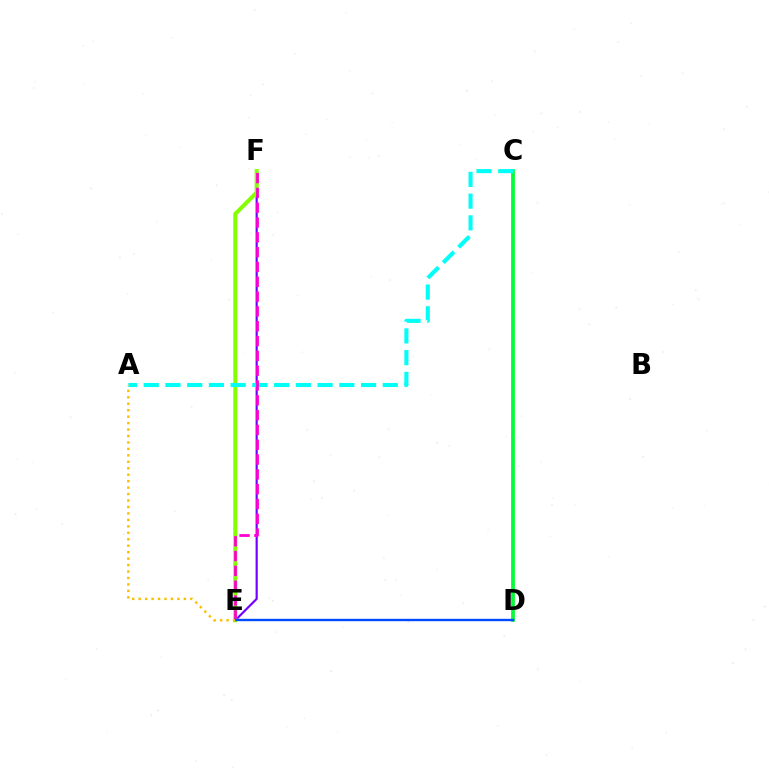{('E', 'F'): [{'color': '#7200ff', 'line_style': 'solid', 'thickness': 1.57}, {'color': '#84ff00', 'line_style': 'solid', 'thickness': 2.89}, {'color': '#ff00cf', 'line_style': 'dashed', 'thickness': 2.01}], ('C', 'D'): [{'color': '#ff0000', 'line_style': 'solid', 'thickness': 1.71}, {'color': '#00ff39', 'line_style': 'solid', 'thickness': 2.65}], ('A', 'C'): [{'color': '#00fff6', 'line_style': 'dashed', 'thickness': 2.95}], ('D', 'E'): [{'color': '#004bff', 'line_style': 'solid', 'thickness': 1.72}], ('A', 'E'): [{'color': '#ffbd00', 'line_style': 'dotted', 'thickness': 1.75}]}